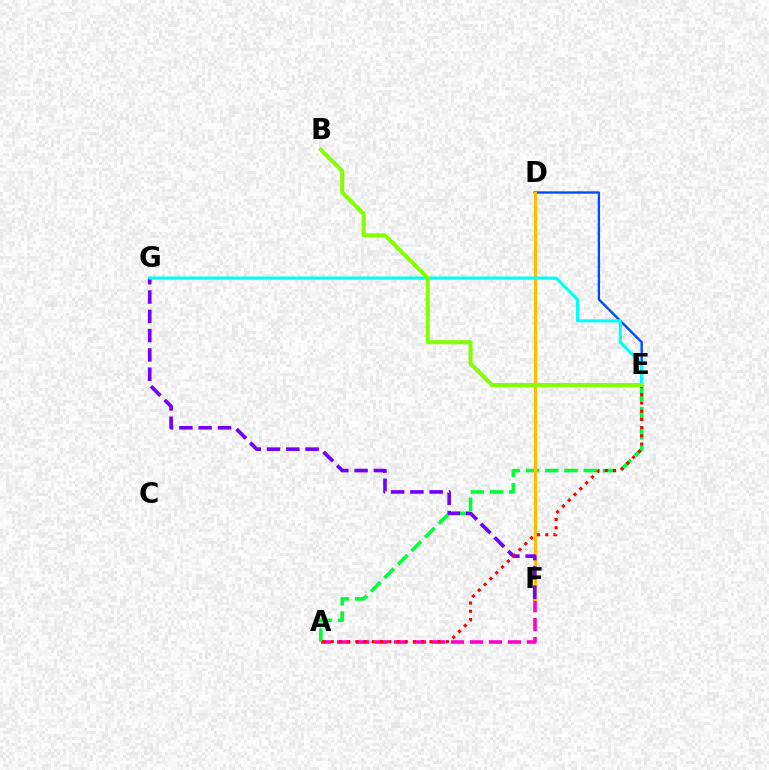{('D', 'E'): [{'color': '#004bff', 'line_style': 'solid', 'thickness': 1.7}], ('A', 'F'): [{'color': '#ff00cf', 'line_style': 'dashed', 'thickness': 2.58}], ('A', 'E'): [{'color': '#00ff39', 'line_style': 'dashed', 'thickness': 2.61}, {'color': '#ff0000', 'line_style': 'dotted', 'thickness': 2.23}], ('D', 'F'): [{'color': '#ffbd00', 'line_style': 'solid', 'thickness': 2.32}], ('F', 'G'): [{'color': '#7200ff', 'line_style': 'dashed', 'thickness': 2.62}], ('E', 'G'): [{'color': '#00fff6', 'line_style': 'solid', 'thickness': 2.2}], ('B', 'E'): [{'color': '#84ff00', 'line_style': 'solid', 'thickness': 2.9}]}